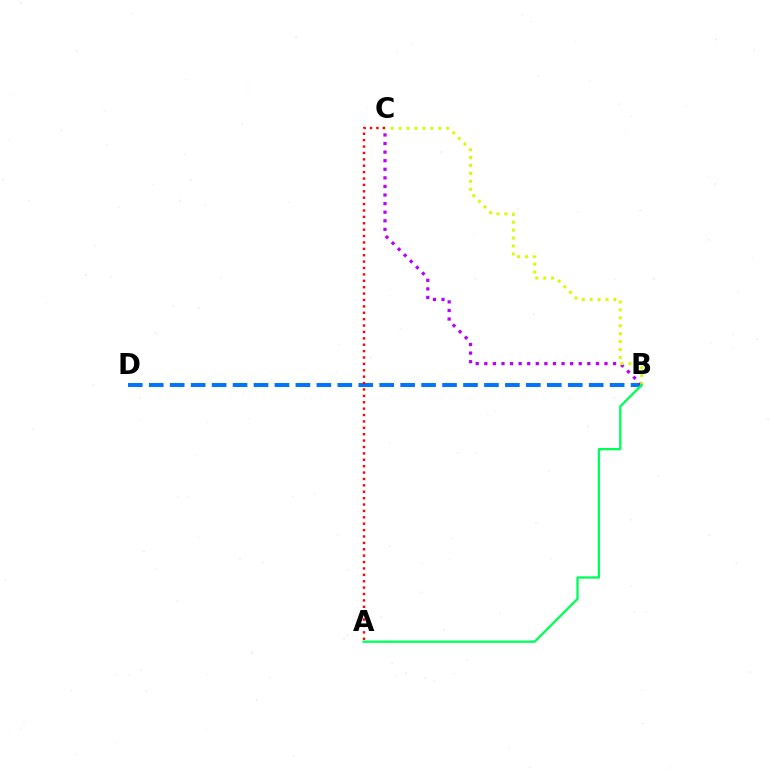{('B', 'D'): [{'color': '#0074ff', 'line_style': 'dashed', 'thickness': 2.85}], ('B', 'C'): [{'color': '#b900ff', 'line_style': 'dotted', 'thickness': 2.33}, {'color': '#d1ff00', 'line_style': 'dotted', 'thickness': 2.15}], ('A', 'C'): [{'color': '#ff0000', 'line_style': 'dotted', 'thickness': 1.74}], ('A', 'B'): [{'color': '#00ff5c', 'line_style': 'solid', 'thickness': 1.67}]}